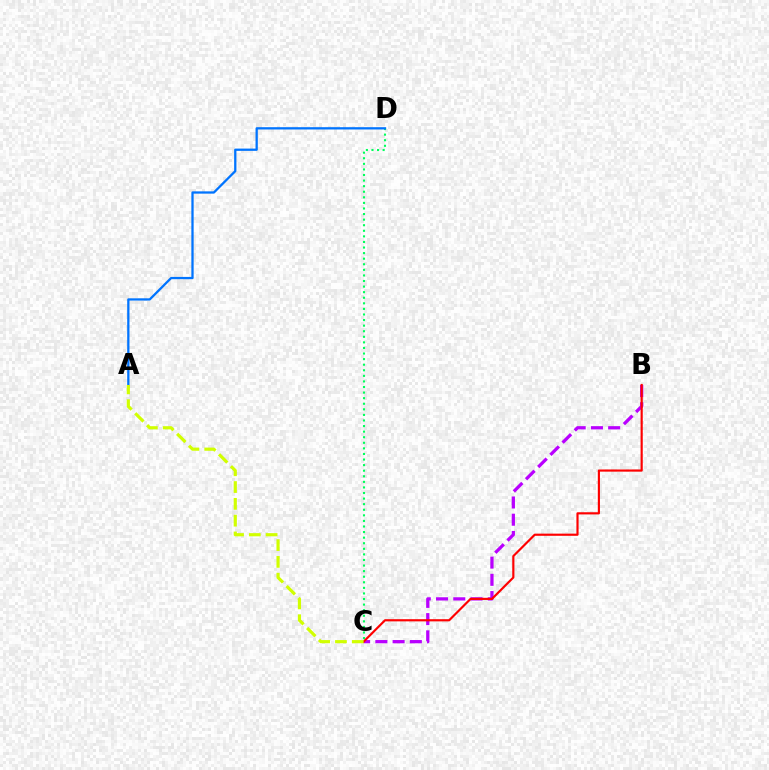{('C', 'D'): [{'color': '#00ff5c', 'line_style': 'dotted', 'thickness': 1.52}], ('A', 'D'): [{'color': '#0074ff', 'line_style': 'solid', 'thickness': 1.64}], ('B', 'C'): [{'color': '#b900ff', 'line_style': 'dashed', 'thickness': 2.34}, {'color': '#ff0000', 'line_style': 'solid', 'thickness': 1.56}], ('A', 'C'): [{'color': '#d1ff00', 'line_style': 'dashed', 'thickness': 2.28}]}